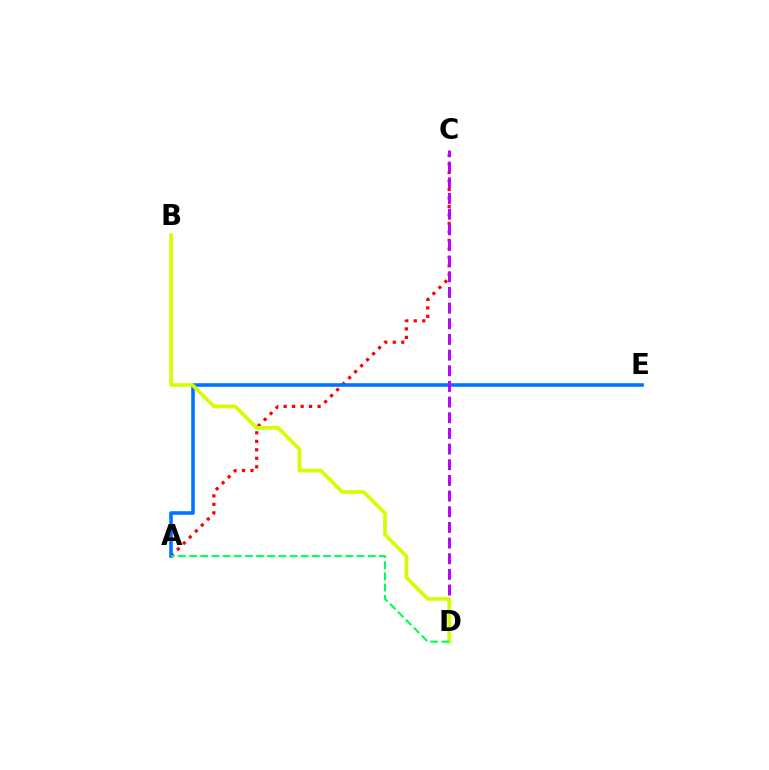{('A', 'C'): [{'color': '#ff0000', 'line_style': 'dotted', 'thickness': 2.3}], ('A', 'E'): [{'color': '#0074ff', 'line_style': 'solid', 'thickness': 2.58}], ('C', 'D'): [{'color': '#b900ff', 'line_style': 'dashed', 'thickness': 2.13}], ('B', 'D'): [{'color': '#d1ff00', 'line_style': 'solid', 'thickness': 2.65}], ('A', 'D'): [{'color': '#00ff5c', 'line_style': 'dashed', 'thickness': 1.52}]}